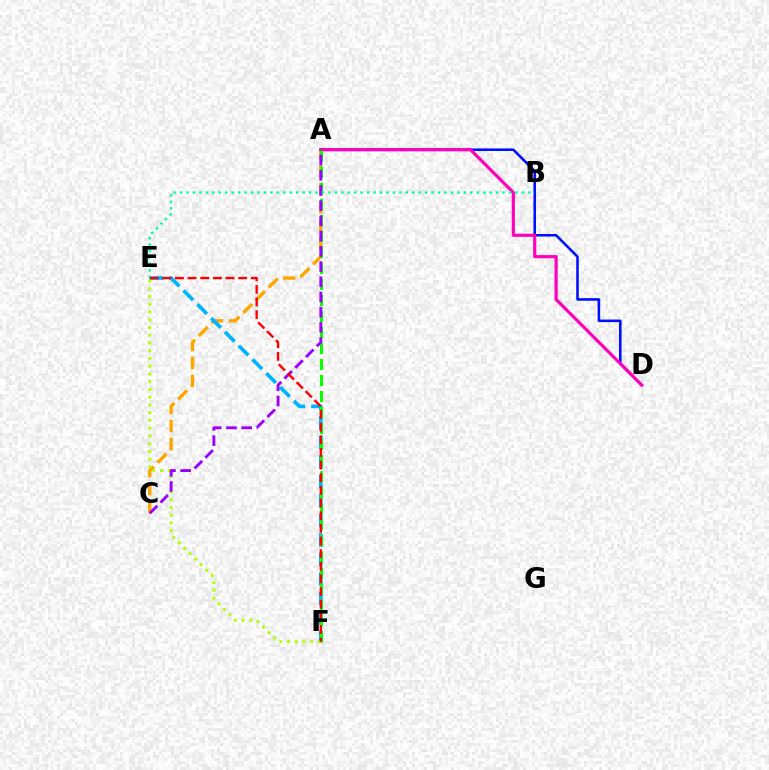{('A', 'D'): [{'color': '#0010ff', 'line_style': 'solid', 'thickness': 1.86}, {'color': '#ff00bd', 'line_style': 'solid', 'thickness': 2.28}], ('A', 'C'): [{'color': '#ffa500', 'line_style': 'dashed', 'thickness': 2.44}, {'color': '#9b00ff', 'line_style': 'dashed', 'thickness': 2.07}], ('E', 'F'): [{'color': '#00b5ff', 'line_style': 'dashed', 'thickness': 2.65}, {'color': '#b3ff00', 'line_style': 'dotted', 'thickness': 2.1}, {'color': '#ff0000', 'line_style': 'dashed', 'thickness': 1.72}], ('A', 'F'): [{'color': '#08ff00', 'line_style': 'dashed', 'thickness': 2.18}], ('B', 'E'): [{'color': '#00ff9d', 'line_style': 'dotted', 'thickness': 1.75}]}